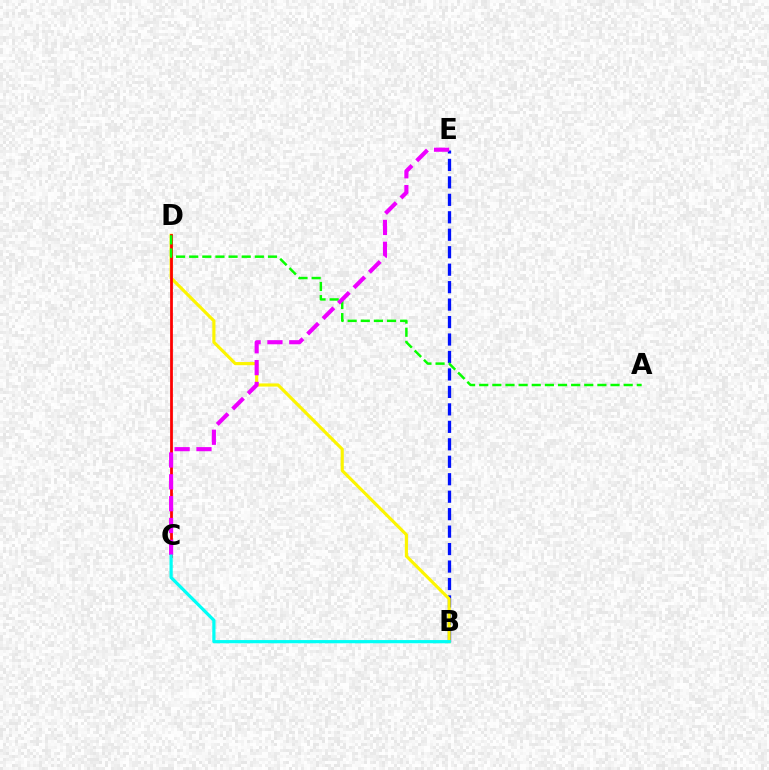{('B', 'E'): [{'color': '#0010ff', 'line_style': 'dashed', 'thickness': 2.37}], ('B', 'D'): [{'color': '#fcf500', 'line_style': 'solid', 'thickness': 2.26}], ('C', 'D'): [{'color': '#ff0000', 'line_style': 'solid', 'thickness': 2.0}], ('A', 'D'): [{'color': '#08ff00', 'line_style': 'dashed', 'thickness': 1.78}], ('C', 'E'): [{'color': '#ee00ff', 'line_style': 'dashed', 'thickness': 2.97}], ('B', 'C'): [{'color': '#00fff6', 'line_style': 'solid', 'thickness': 2.31}]}